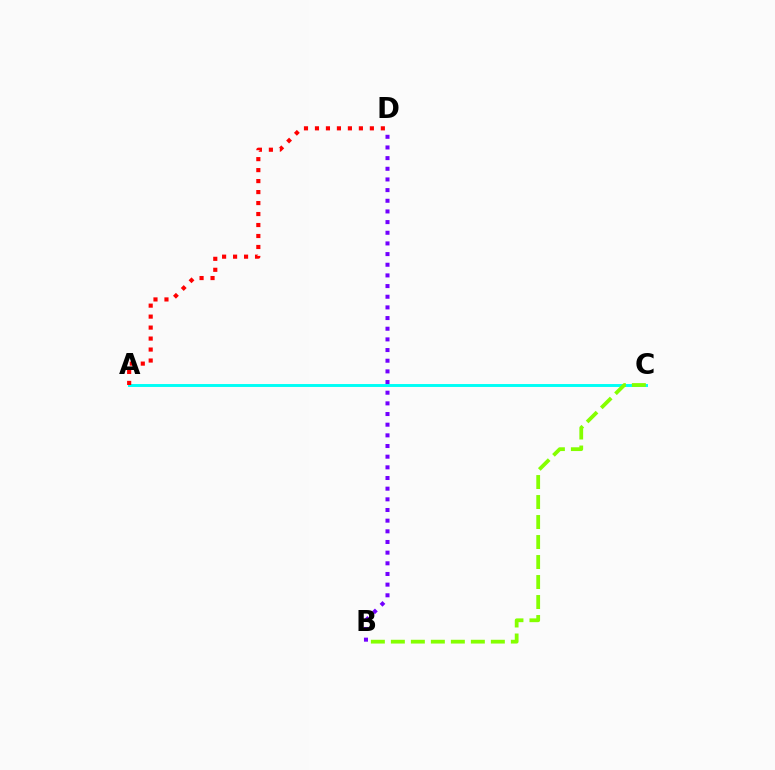{('A', 'C'): [{'color': '#00fff6', 'line_style': 'solid', 'thickness': 2.11}], ('B', 'D'): [{'color': '#7200ff', 'line_style': 'dotted', 'thickness': 2.9}], ('B', 'C'): [{'color': '#84ff00', 'line_style': 'dashed', 'thickness': 2.72}], ('A', 'D'): [{'color': '#ff0000', 'line_style': 'dotted', 'thickness': 2.98}]}